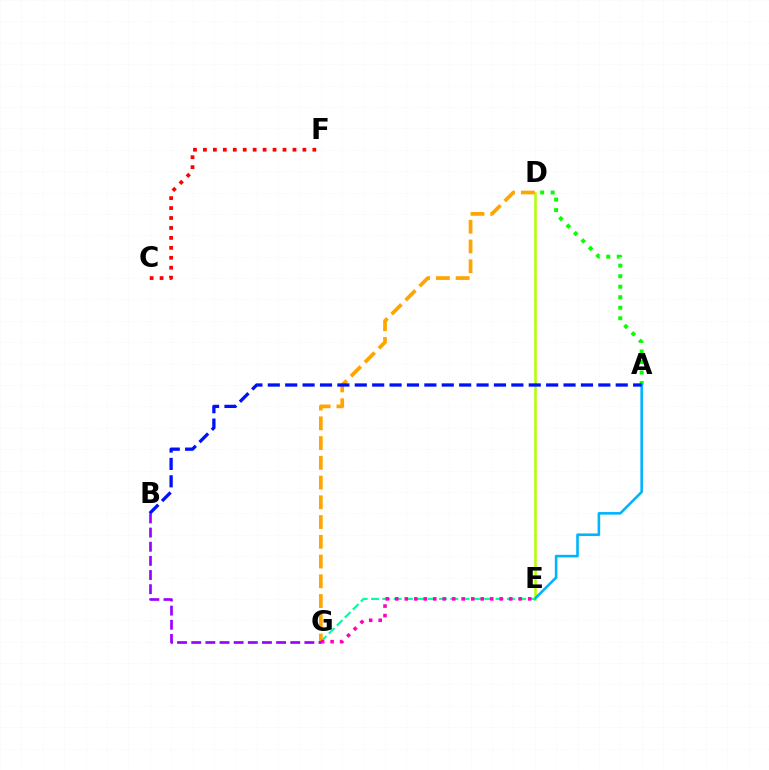{('A', 'D'): [{'color': '#08ff00', 'line_style': 'dotted', 'thickness': 2.86}], ('D', 'E'): [{'color': '#b3ff00', 'line_style': 'solid', 'thickness': 1.82}], ('A', 'E'): [{'color': '#00b5ff', 'line_style': 'solid', 'thickness': 1.88}], ('E', 'G'): [{'color': '#00ff9d', 'line_style': 'dashed', 'thickness': 1.54}, {'color': '#ff00bd', 'line_style': 'dotted', 'thickness': 2.58}], ('C', 'F'): [{'color': '#ff0000', 'line_style': 'dotted', 'thickness': 2.7}], ('D', 'G'): [{'color': '#ffa500', 'line_style': 'dashed', 'thickness': 2.68}], ('B', 'G'): [{'color': '#9b00ff', 'line_style': 'dashed', 'thickness': 1.92}], ('A', 'B'): [{'color': '#0010ff', 'line_style': 'dashed', 'thickness': 2.36}]}